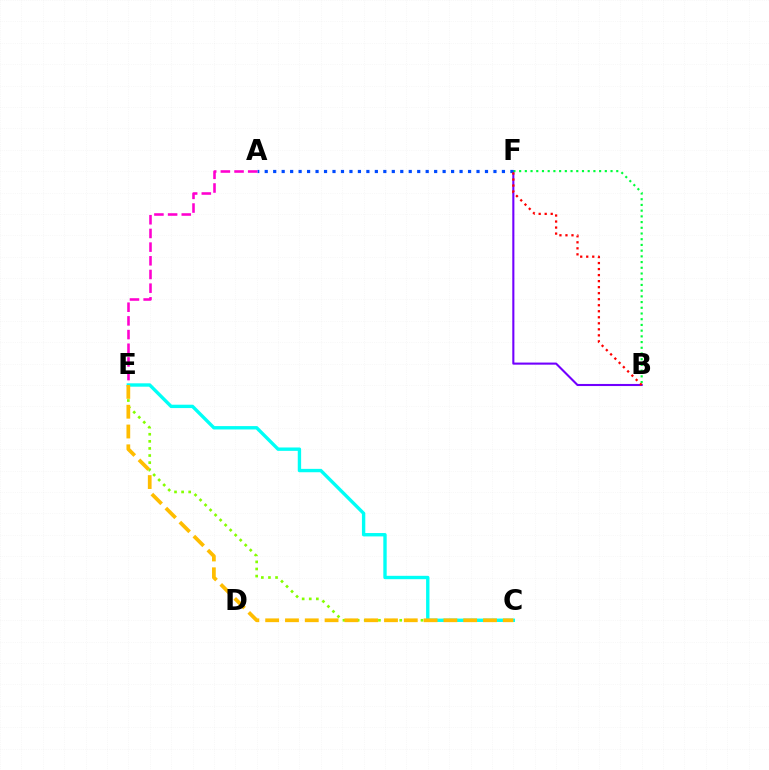{('B', 'F'): [{'color': '#7200ff', 'line_style': 'solid', 'thickness': 1.51}, {'color': '#00ff39', 'line_style': 'dotted', 'thickness': 1.55}, {'color': '#ff0000', 'line_style': 'dotted', 'thickness': 1.64}], ('A', 'F'): [{'color': '#004bff', 'line_style': 'dotted', 'thickness': 2.3}], ('C', 'E'): [{'color': '#84ff00', 'line_style': 'dotted', 'thickness': 1.93}, {'color': '#00fff6', 'line_style': 'solid', 'thickness': 2.43}, {'color': '#ffbd00', 'line_style': 'dashed', 'thickness': 2.69}], ('A', 'E'): [{'color': '#ff00cf', 'line_style': 'dashed', 'thickness': 1.86}]}